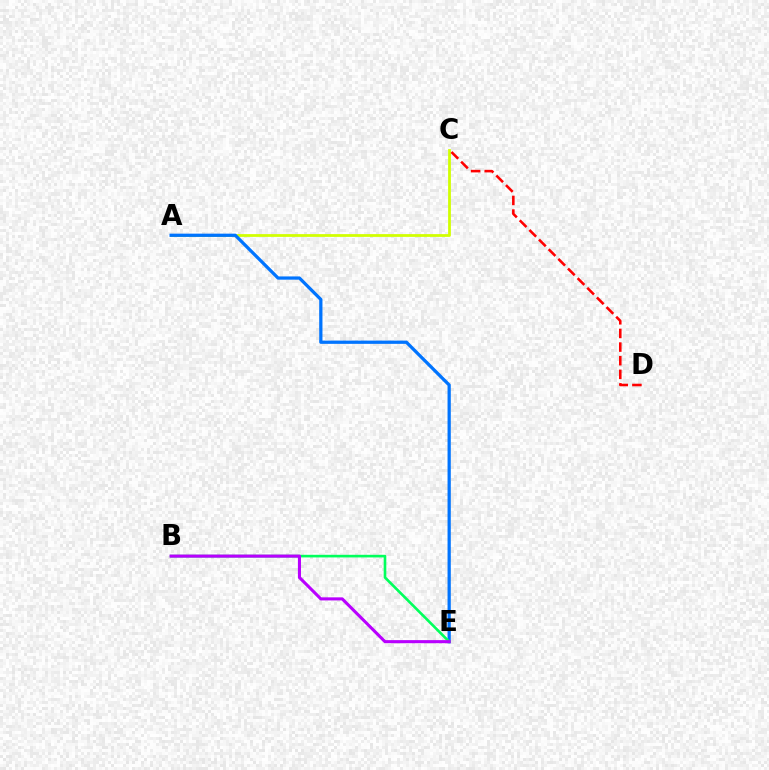{('A', 'C'): [{'color': '#d1ff00', 'line_style': 'solid', 'thickness': 1.99}], ('A', 'E'): [{'color': '#0074ff', 'line_style': 'solid', 'thickness': 2.34}], ('C', 'D'): [{'color': '#ff0000', 'line_style': 'dashed', 'thickness': 1.85}], ('B', 'E'): [{'color': '#00ff5c', 'line_style': 'solid', 'thickness': 1.89}, {'color': '#b900ff', 'line_style': 'solid', 'thickness': 2.22}]}